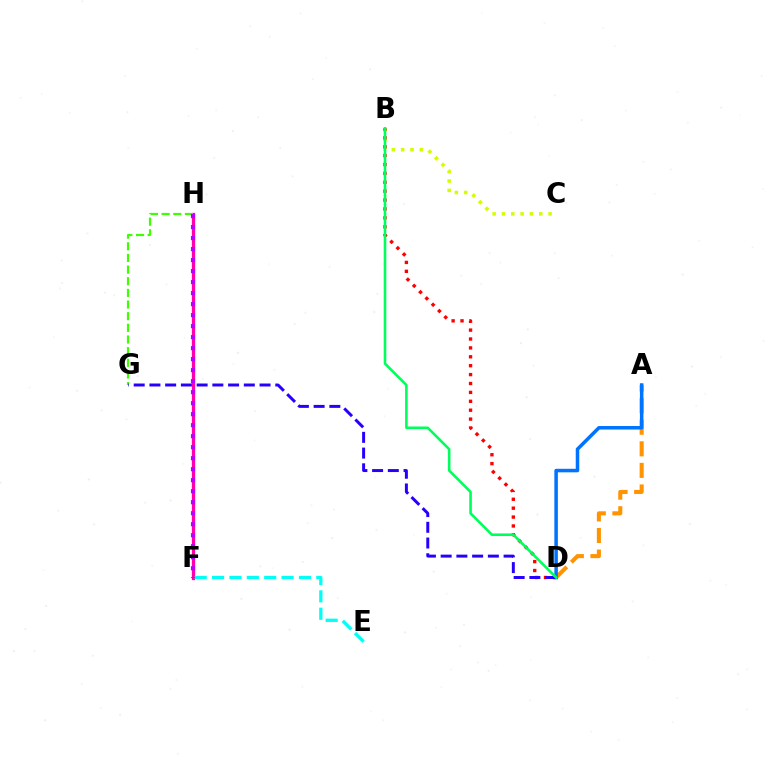{('B', 'C'): [{'color': '#d1ff00', 'line_style': 'dotted', 'thickness': 2.53}], ('F', 'H'): [{'color': '#ff00ac', 'line_style': 'solid', 'thickness': 2.36}, {'color': '#b900ff', 'line_style': 'dotted', 'thickness': 2.99}], ('G', 'H'): [{'color': '#3dff00', 'line_style': 'dashed', 'thickness': 1.58}], ('B', 'D'): [{'color': '#ff0000', 'line_style': 'dotted', 'thickness': 2.42}, {'color': '#00ff5c', 'line_style': 'solid', 'thickness': 1.86}], ('E', 'F'): [{'color': '#00fff6', 'line_style': 'dashed', 'thickness': 2.36}], ('A', 'D'): [{'color': '#ff9400', 'line_style': 'dashed', 'thickness': 2.93}, {'color': '#0074ff', 'line_style': 'solid', 'thickness': 2.53}], ('D', 'G'): [{'color': '#2500ff', 'line_style': 'dashed', 'thickness': 2.14}]}